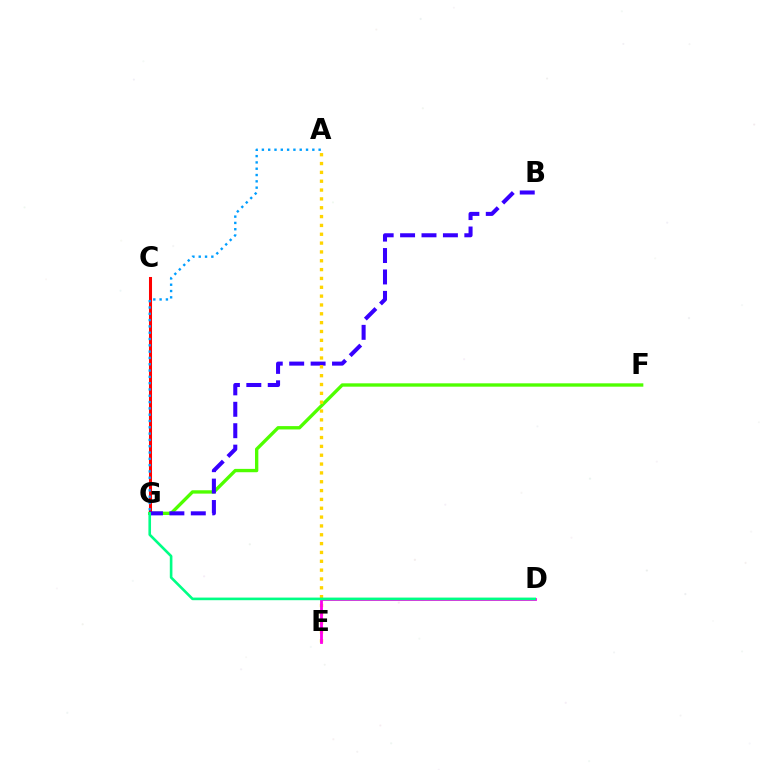{('F', 'G'): [{'color': '#4fff00', 'line_style': 'solid', 'thickness': 2.41}], ('C', 'G'): [{'color': '#ff0000', 'line_style': 'solid', 'thickness': 2.19}], ('B', 'G'): [{'color': '#3700ff', 'line_style': 'dashed', 'thickness': 2.91}], ('A', 'G'): [{'color': '#009eff', 'line_style': 'dotted', 'thickness': 1.71}], ('A', 'E'): [{'color': '#ffd500', 'line_style': 'dotted', 'thickness': 2.4}], ('D', 'E'): [{'color': '#ff00ed', 'line_style': 'solid', 'thickness': 2.02}], ('D', 'G'): [{'color': '#00ff86', 'line_style': 'solid', 'thickness': 1.89}]}